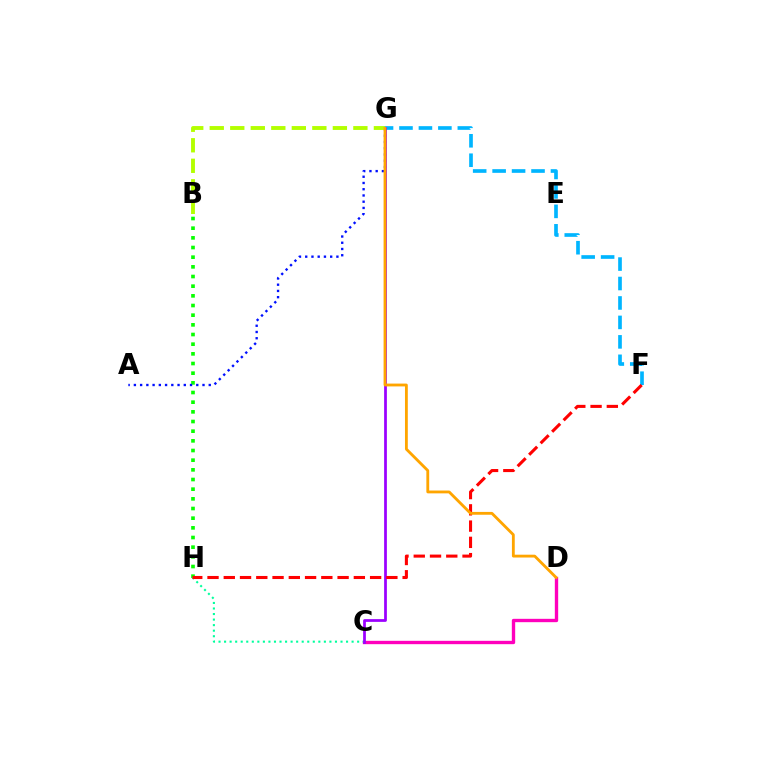{('C', 'D'): [{'color': '#ff00bd', 'line_style': 'solid', 'thickness': 2.42}], ('B', 'H'): [{'color': '#08ff00', 'line_style': 'dotted', 'thickness': 2.63}], ('C', 'H'): [{'color': '#00ff9d', 'line_style': 'dotted', 'thickness': 1.51}], ('F', 'G'): [{'color': '#00b5ff', 'line_style': 'dashed', 'thickness': 2.64}], ('A', 'G'): [{'color': '#0010ff', 'line_style': 'dotted', 'thickness': 1.7}], ('B', 'G'): [{'color': '#b3ff00', 'line_style': 'dashed', 'thickness': 2.79}], ('C', 'G'): [{'color': '#9b00ff', 'line_style': 'solid', 'thickness': 1.98}], ('F', 'H'): [{'color': '#ff0000', 'line_style': 'dashed', 'thickness': 2.21}], ('D', 'G'): [{'color': '#ffa500', 'line_style': 'solid', 'thickness': 2.04}]}